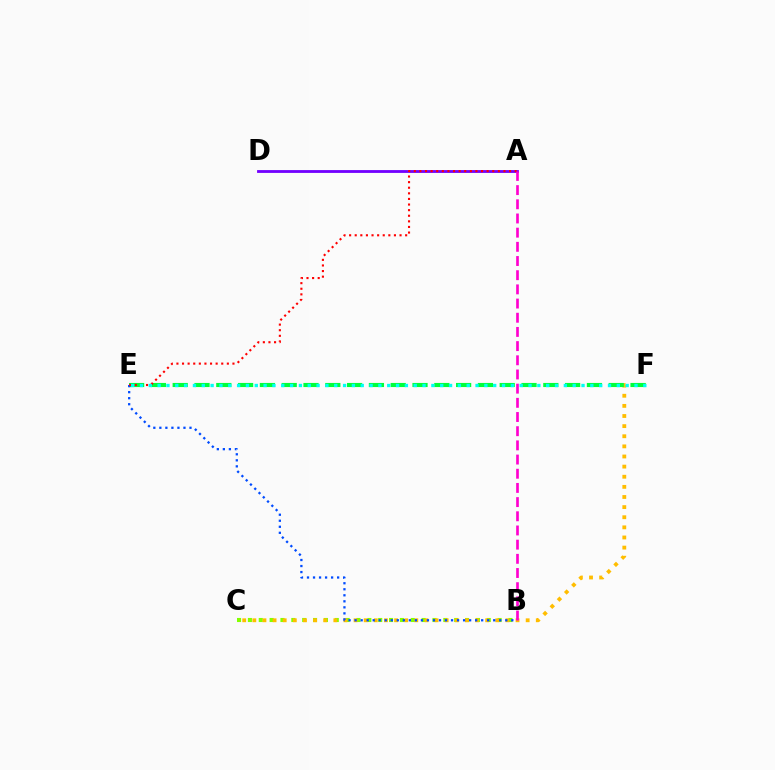{('B', 'C'): [{'color': '#84ff00', 'line_style': 'dotted', 'thickness': 2.95}], ('A', 'D'): [{'color': '#7200ff', 'line_style': 'solid', 'thickness': 2.03}], ('C', 'F'): [{'color': '#ffbd00', 'line_style': 'dotted', 'thickness': 2.75}], ('E', 'F'): [{'color': '#00ff39', 'line_style': 'dashed', 'thickness': 2.96}, {'color': '#00fff6', 'line_style': 'dotted', 'thickness': 2.4}], ('B', 'E'): [{'color': '#004bff', 'line_style': 'dotted', 'thickness': 1.64}], ('A', 'E'): [{'color': '#ff0000', 'line_style': 'dotted', 'thickness': 1.52}], ('A', 'B'): [{'color': '#ff00cf', 'line_style': 'dashed', 'thickness': 1.93}]}